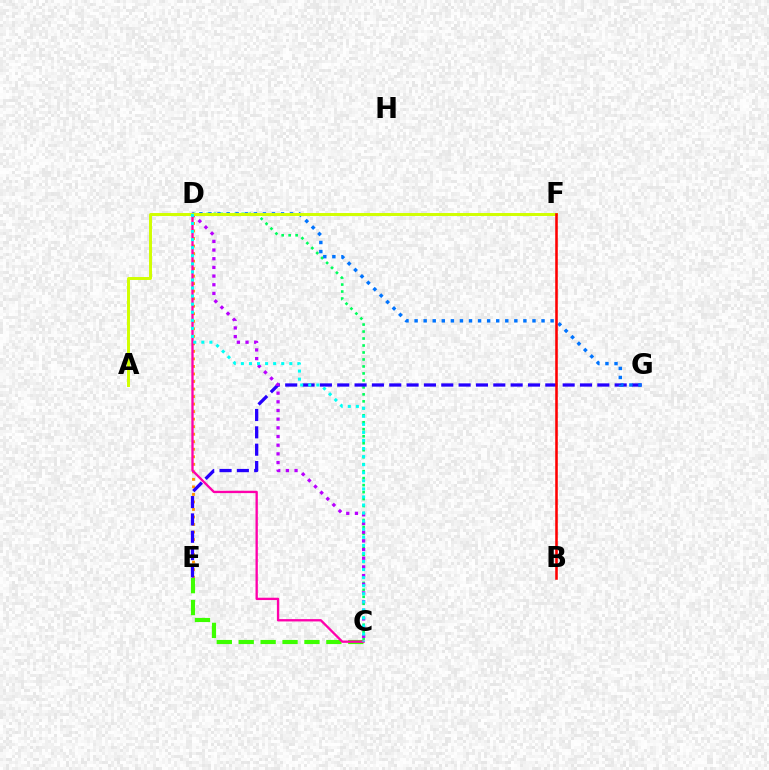{('C', 'D'): [{'color': '#00ff5c', 'line_style': 'dotted', 'thickness': 1.9}, {'color': '#ff00ac', 'line_style': 'solid', 'thickness': 1.68}, {'color': '#b900ff', 'line_style': 'dotted', 'thickness': 2.36}, {'color': '#00fff6', 'line_style': 'dotted', 'thickness': 2.19}], ('D', 'E'): [{'color': '#ff9400', 'line_style': 'dotted', 'thickness': 2.04}], ('E', 'G'): [{'color': '#2500ff', 'line_style': 'dashed', 'thickness': 2.36}], ('C', 'E'): [{'color': '#3dff00', 'line_style': 'dashed', 'thickness': 2.98}], ('D', 'G'): [{'color': '#0074ff', 'line_style': 'dotted', 'thickness': 2.46}], ('A', 'F'): [{'color': '#d1ff00', 'line_style': 'solid', 'thickness': 2.13}], ('B', 'F'): [{'color': '#ff0000', 'line_style': 'solid', 'thickness': 1.85}]}